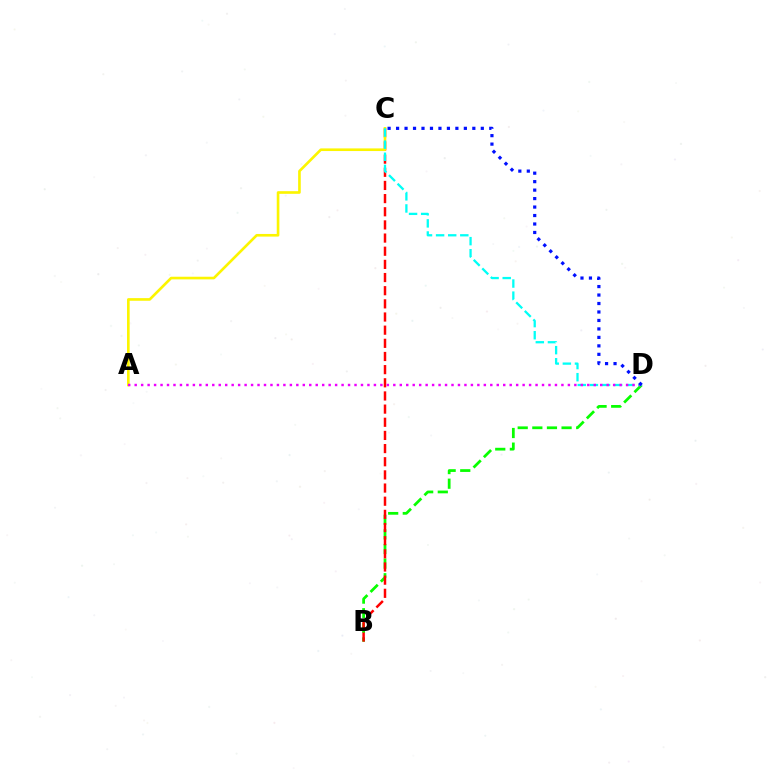{('B', 'D'): [{'color': '#08ff00', 'line_style': 'dashed', 'thickness': 1.99}], ('B', 'C'): [{'color': '#ff0000', 'line_style': 'dashed', 'thickness': 1.79}], ('A', 'C'): [{'color': '#fcf500', 'line_style': 'solid', 'thickness': 1.9}], ('C', 'D'): [{'color': '#00fff6', 'line_style': 'dashed', 'thickness': 1.64}, {'color': '#0010ff', 'line_style': 'dotted', 'thickness': 2.3}], ('A', 'D'): [{'color': '#ee00ff', 'line_style': 'dotted', 'thickness': 1.76}]}